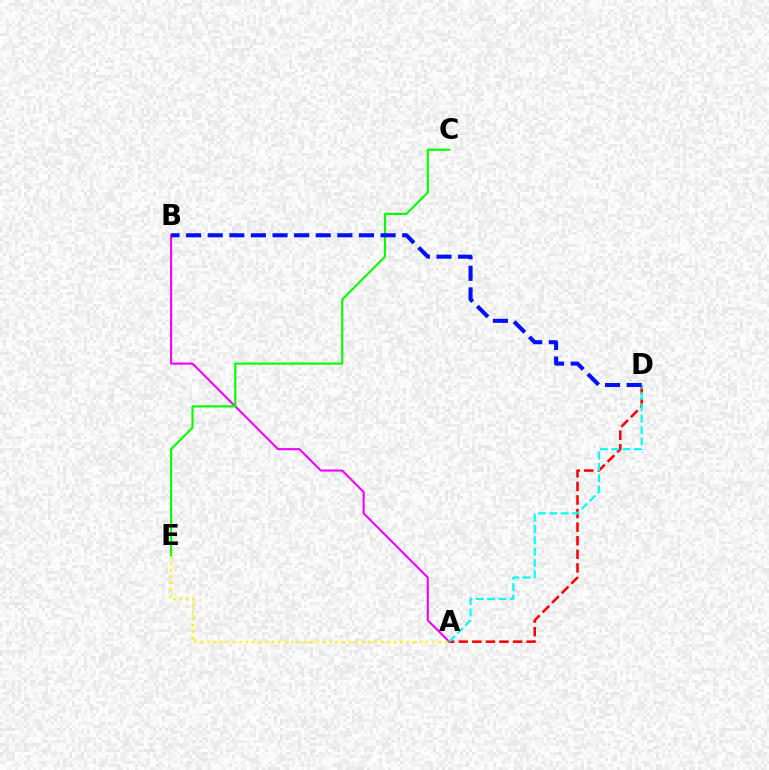{('A', 'B'): [{'color': '#ee00ff', 'line_style': 'solid', 'thickness': 1.5}], ('A', 'D'): [{'color': '#ff0000', 'line_style': 'dashed', 'thickness': 1.84}, {'color': '#00fff6', 'line_style': 'dashed', 'thickness': 1.54}], ('C', 'E'): [{'color': '#08ff00', 'line_style': 'solid', 'thickness': 1.56}], ('A', 'E'): [{'color': '#fcf500', 'line_style': 'dotted', 'thickness': 1.75}], ('B', 'D'): [{'color': '#0010ff', 'line_style': 'dashed', 'thickness': 2.94}]}